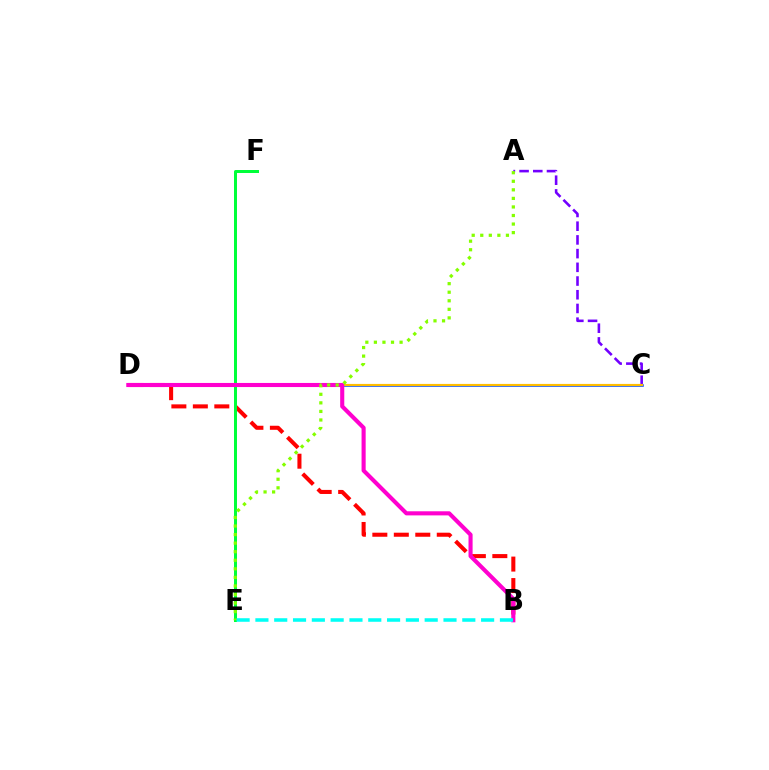{('B', 'D'): [{'color': '#ff0000', 'line_style': 'dashed', 'thickness': 2.92}, {'color': '#ff00cf', 'line_style': 'solid', 'thickness': 2.95}], ('A', 'C'): [{'color': '#7200ff', 'line_style': 'dashed', 'thickness': 1.86}], ('C', 'D'): [{'color': '#004bff', 'line_style': 'solid', 'thickness': 1.84}, {'color': '#ffbd00', 'line_style': 'solid', 'thickness': 1.56}], ('E', 'F'): [{'color': '#00ff39', 'line_style': 'solid', 'thickness': 2.15}], ('A', 'E'): [{'color': '#84ff00', 'line_style': 'dotted', 'thickness': 2.32}], ('B', 'E'): [{'color': '#00fff6', 'line_style': 'dashed', 'thickness': 2.56}]}